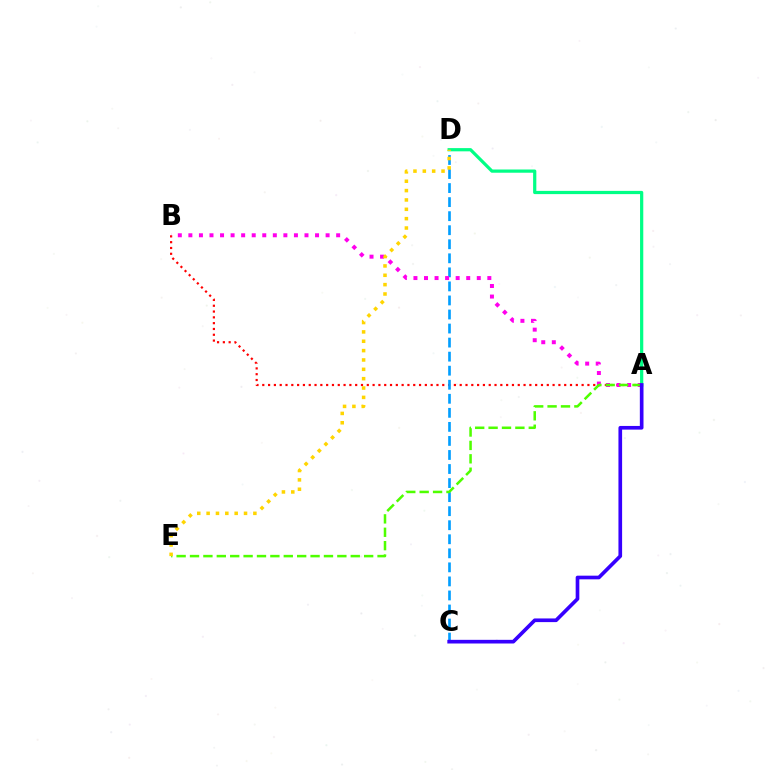{('A', 'D'): [{'color': '#00ff86', 'line_style': 'solid', 'thickness': 2.32}], ('A', 'B'): [{'color': '#ff0000', 'line_style': 'dotted', 'thickness': 1.58}, {'color': '#ff00ed', 'line_style': 'dotted', 'thickness': 2.87}], ('C', 'D'): [{'color': '#009eff', 'line_style': 'dashed', 'thickness': 1.91}], ('A', 'E'): [{'color': '#4fff00', 'line_style': 'dashed', 'thickness': 1.82}], ('A', 'C'): [{'color': '#3700ff', 'line_style': 'solid', 'thickness': 2.64}], ('D', 'E'): [{'color': '#ffd500', 'line_style': 'dotted', 'thickness': 2.54}]}